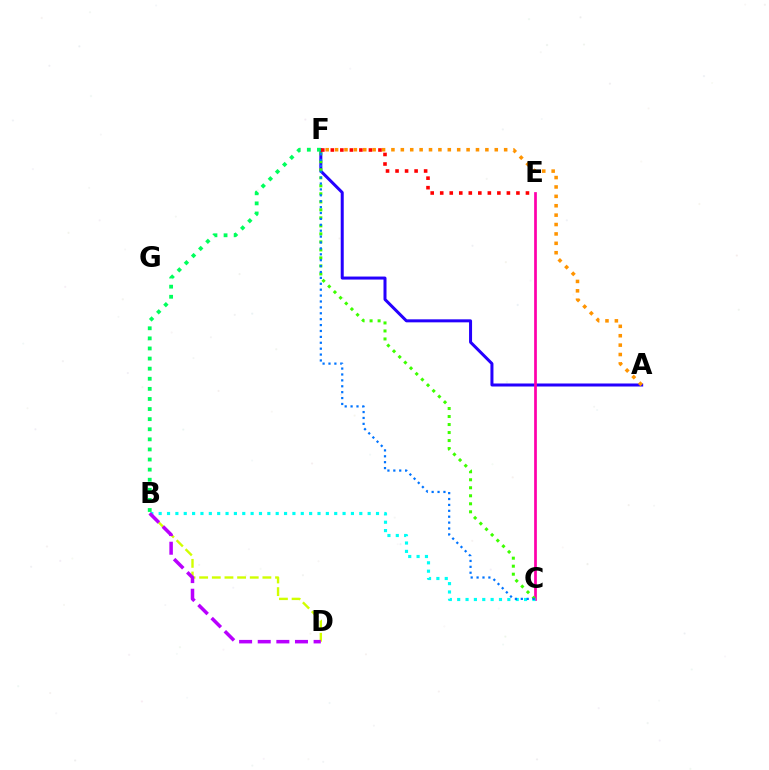{('A', 'F'): [{'color': '#2500ff', 'line_style': 'solid', 'thickness': 2.17}, {'color': '#ff9400', 'line_style': 'dotted', 'thickness': 2.55}], ('C', 'E'): [{'color': '#ff00ac', 'line_style': 'solid', 'thickness': 1.96}], ('B', 'F'): [{'color': '#00ff5c', 'line_style': 'dotted', 'thickness': 2.74}], ('B', 'D'): [{'color': '#d1ff00', 'line_style': 'dashed', 'thickness': 1.72}, {'color': '#b900ff', 'line_style': 'dashed', 'thickness': 2.53}], ('B', 'C'): [{'color': '#00fff6', 'line_style': 'dotted', 'thickness': 2.27}], ('C', 'F'): [{'color': '#3dff00', 'line_style': 'dotted', 'thickness': 2.18}, {'color': '#0074ff', 'line_style': 'dotted', 'thickness': 1.6}], ('E', 'F'): [{'color': '#ff0000', 'line_style': 'dotted', 'thickness': 2.59}]}